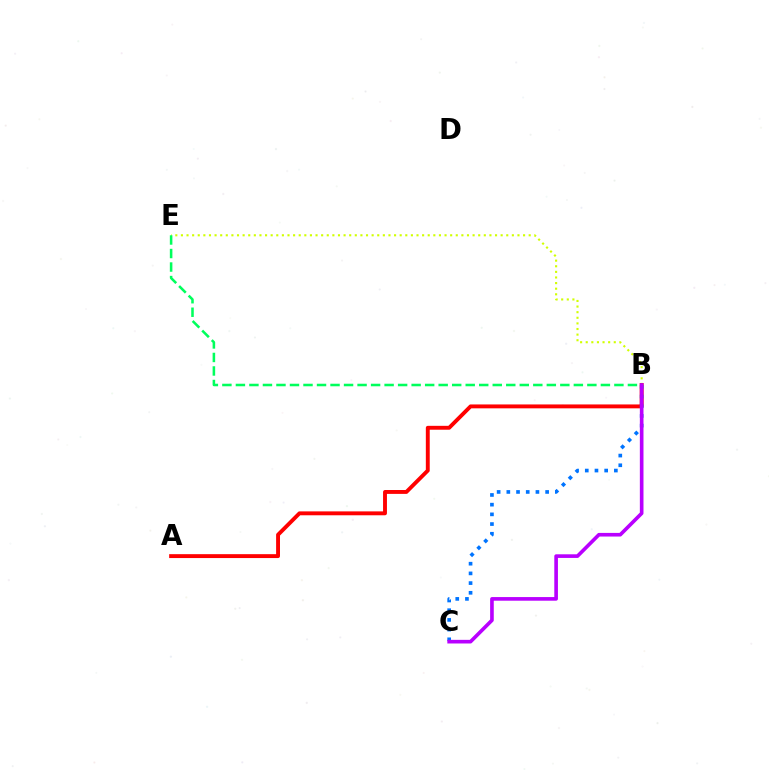{('B', 'E'): [{'color': '#d1ff00', 'line_style': 'dotted', 'thickness': 1.52}, {'color': '#00ff5c', 'line_style': 'dashed', 'thickness': 1.84}], ('A', 'B'): [{'color': '#ff0000', 'line_style': 'solid', 'thickness': 2.8}], ('B', 'C'): [{'color': '#0074ff', 'line_style': 'dotted', 'thickness': 2.64}, {'color': '#b900ff', 'line_style': 'solid', 'thickness': 2.62}]}